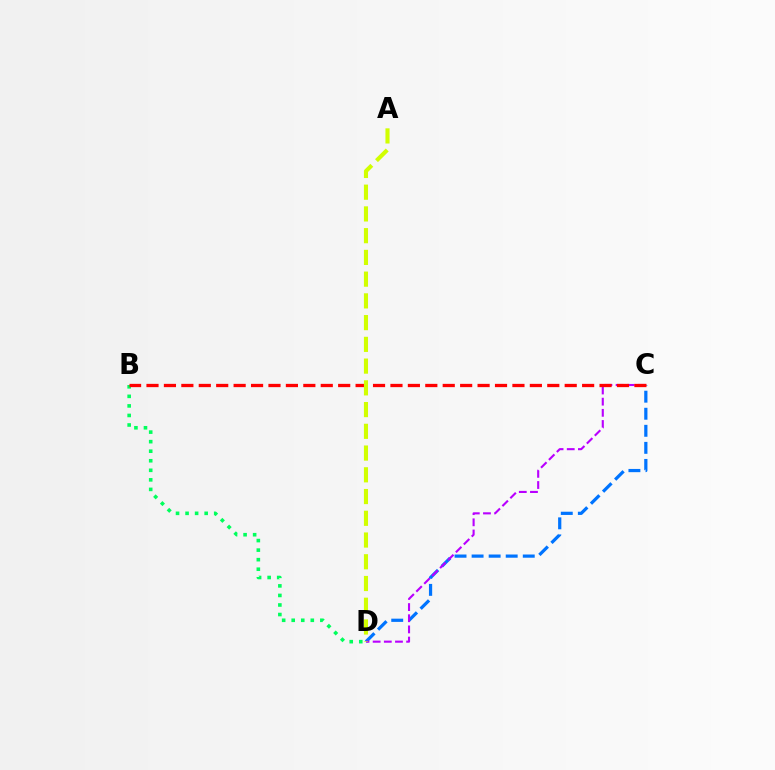{('C', 'D'): [{'color': '#0074ff', 'line_style': 'dashed', 'thickness': 2.32}, {'color': '#b900ff', 'line_style': 'dashed', 'thickness': 1.52}], ('B', 'D'): [{'color': '#00ff5c', 'line_style': 'dotted', 'thickness': 2.59}], ('B', 'C'): [{'color': '#ff0000', 'line_style': 'dashed', 'thickness': 2.37}], ('A', 'D'): [{'color': '#d1ff00', 'line_style': 'dashed', 'thickness': 2.95}]}